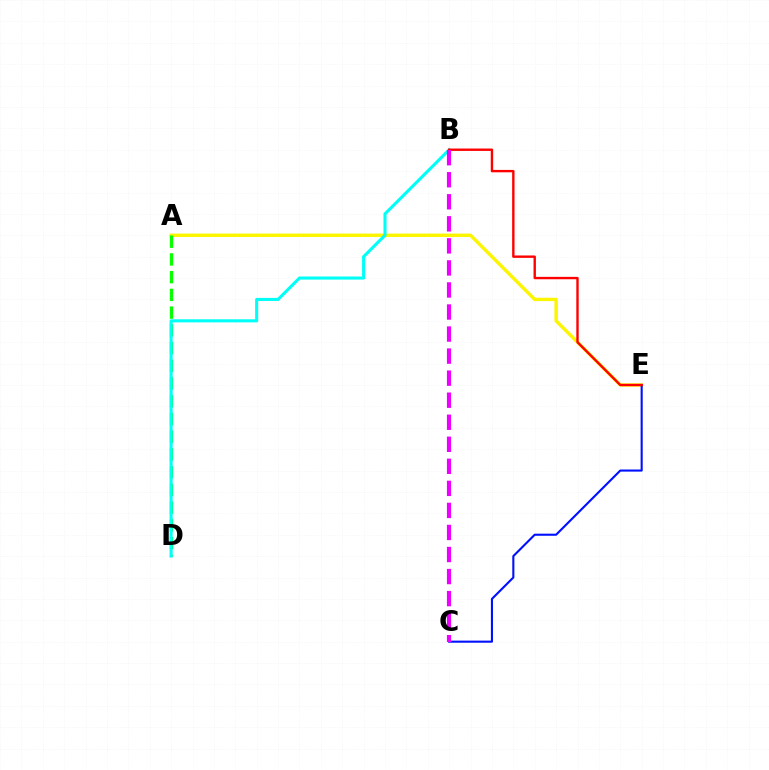{('A', 'E'): [{'color': '#fcf500', 'line_style': 'solid', 'thickness': 2.43}], ('C', 'E'): [{'color': '#0010ff', 'line_style': 'solid', 'thickness': 1.51}], ('A', 'D'): [{'color': '#08ff00', 'line_style': 'dashed', 'thickness': 2.41}], ('B', 'D'): [{'color': '#00fff6', 'line_style': 'solid', 'thickness': 2.22}], ('B', 'E'): [{'color': '#ff0000', 'line_style': 'solid', 'thickness': 1.72}], ('B', 'C'): [{'color': '#ee00ff', 'line_style': 'dashed', 'thickness': 2.99}]}